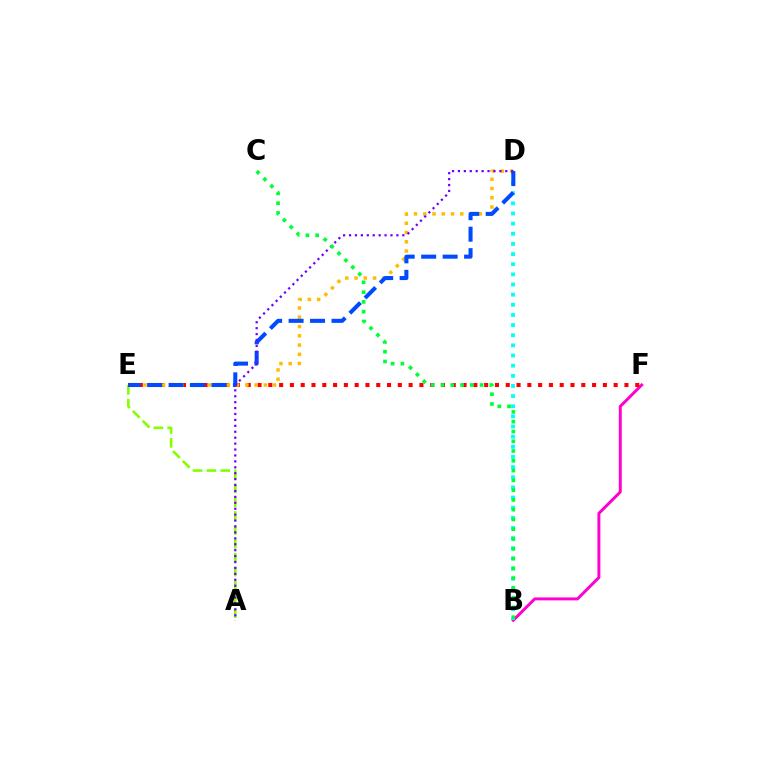{('B', 'F'): [{'color': '#ff00cf', 'line_style': 'solid', 'thickness': 2.13}], ('A', 'E'): [{'color': '#84ff00', 'line_style': 'dashed', 'thickness': 1.88}], ('B', 'D'): [{'color': '#00fff6', 'line_style': 'dotted', 'thickness': 2.76}], ('E', 'F'): [{'color': '#ff0000', 'line_style': 'dotted', 'thickness': 2.93}], ('D', 'E'): [{'color': '#ffbd00', 'line_style': 'dotted', 'thickness': 2.52}, {'color': '#004bff', 'line_style': 'dashed', 'thickness': 2.92}], ('A', 'D'): [{'color': '#7200ff', 'line_style': 'dotted', 'thickness': 1.61}], ('B', 'C'): [{'color': '#00ff39', 'line_style': 'dotted', 'thickness': 2.66}]}